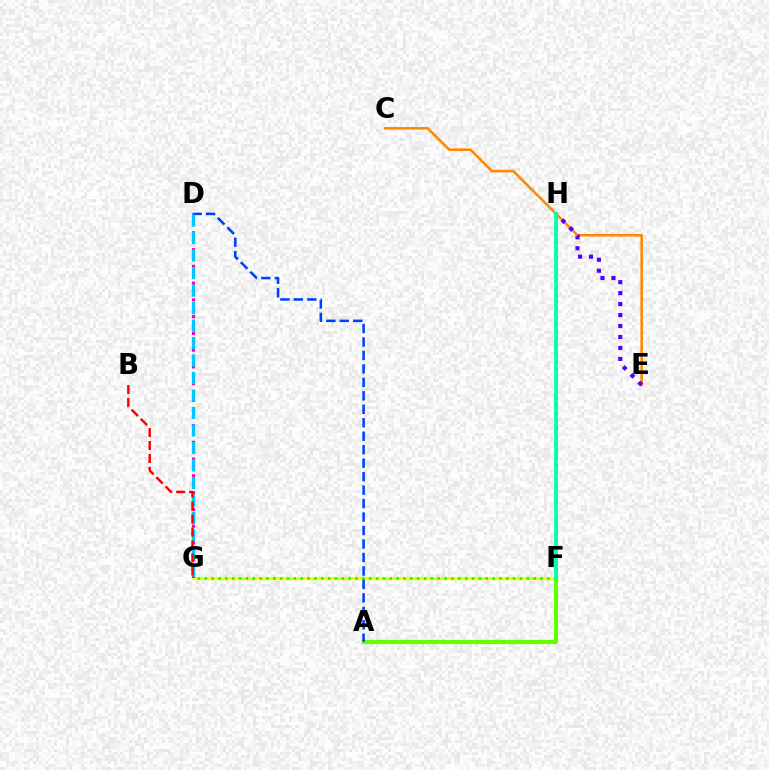{('F', 'G'): [{'color': '#eeff00', 'line_style': 'solid', 'thickness': 2.35}, {'color': '#00ff27', 'line_style': 'dotted', 'thickness': 1.86}], ('A', 'F'): [{'color': '#66ff00', 'line_style': 'solid', 'thickness': 2.99}], ('C', 'E'): [{'color': '#ff8800', 'line_style': 'solid', 'thickness': 1.84}], ('D', 'G'): [{'color': '#ff00a0', 'line_style': 'dotted', 'thickness': 2.28}, {'color': '#00c7ff', 'line_style': 'dashed', 'thickness': 2.38}], ('E', 'H'): [{'color': '#4f00ff', 'line_style': 'dotted', 'thickness': 2.98}], ('A', 'D'): [{'color': '#003fff', 'line_style': 'dashed', 'thickness': 1.83}], ('F', 'H'): [{'color': '#d600ff', 'line_style': 'dotted', 'thickness': 2.02}, {'color': '#00ffaf', 'line_style': 'solid', 'thickness': 2.69}], ('B', 'G'): [{'color': '#ff0000', 'line_style': 'dashed', 'thickness': 1.76}]}